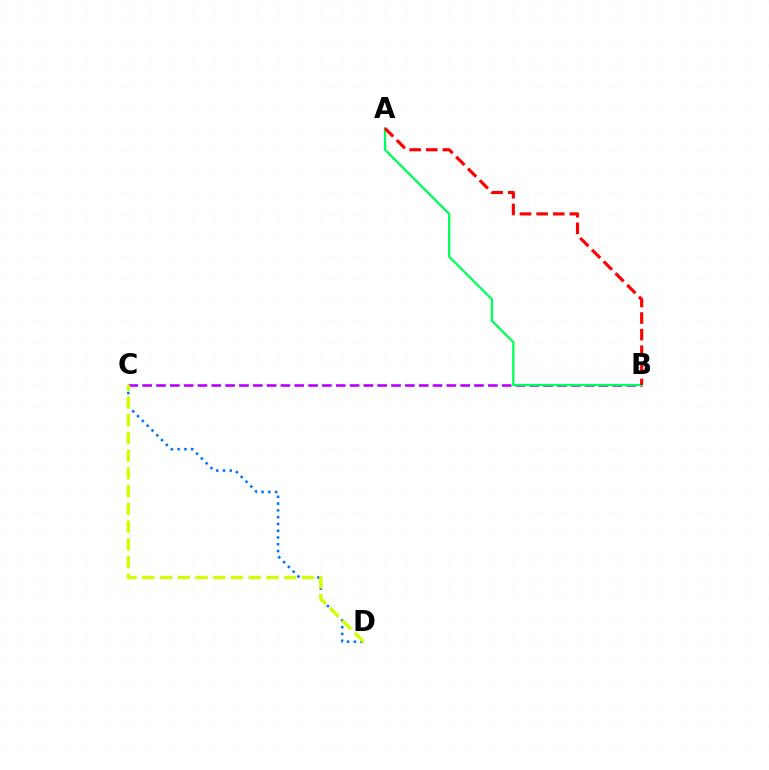{('B', 'C'): [{'color': '#b900ff', 'line_style': 'dashed', 'thickness': 1.88}], ('A', 'B'): [{'color': '#00ff5c', 'line_style': 'solid', 'thickness': 1.65}, {'color': '#ff0000', 'line_style': 'dashed', 'thickness': 2.26}], ('C', 'D'): [{'color': '#0074ff', 'line_style': 'dotted', 'thickness': 1.84}, {'color': '#d1ff00', 'line_style': 'dashed', 'thickness': 2.41}]}